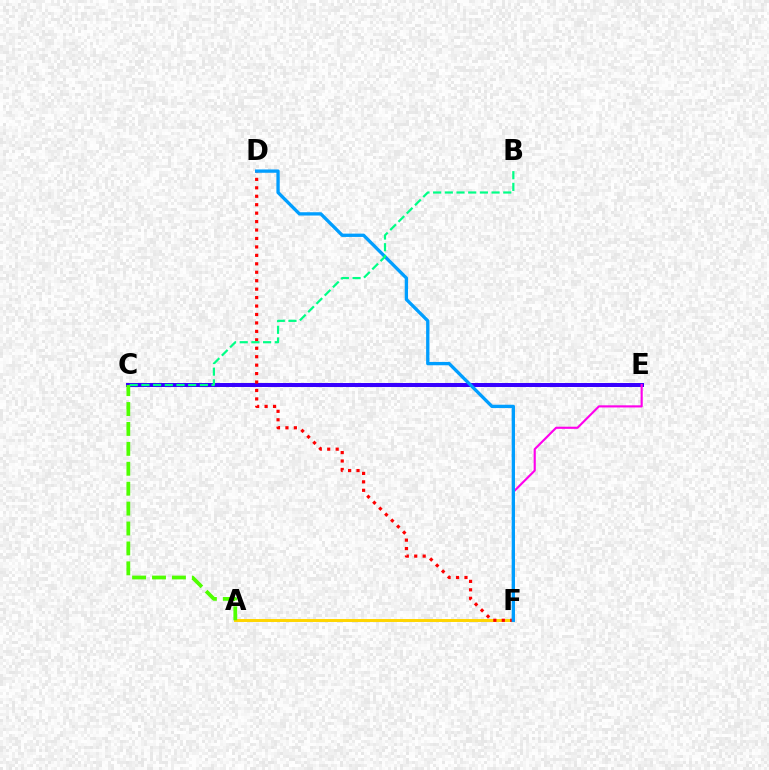{('C', 'E'): [{'color': '#3700ff', 'line_style': 'solid', 'thickness': 2.86}], ('A', 'F'): [{'color': '#ffd500', 'line_style': 'solid', 'thickness': 2.13}], ('D', 'F'): [{'color': '#ff0000', 'line_style': 'dotted', 'thickness': 2.29}, {'color': '#009eff', 'line_style': 'solid', 'thickness': 2.39}], ('A', 'C'): [{'color': '#4fff00', 'line_style': 'dashed', 'thickness': 2.71}], ('E', 'F'): [{'color': '#ff00ed', 'line_style': 'solid', 'thickness': 1.54}], ('B', 'C'): [{'color': '#00ff86', 'line_style': 'dashed', 'thickness': 1.59}]}